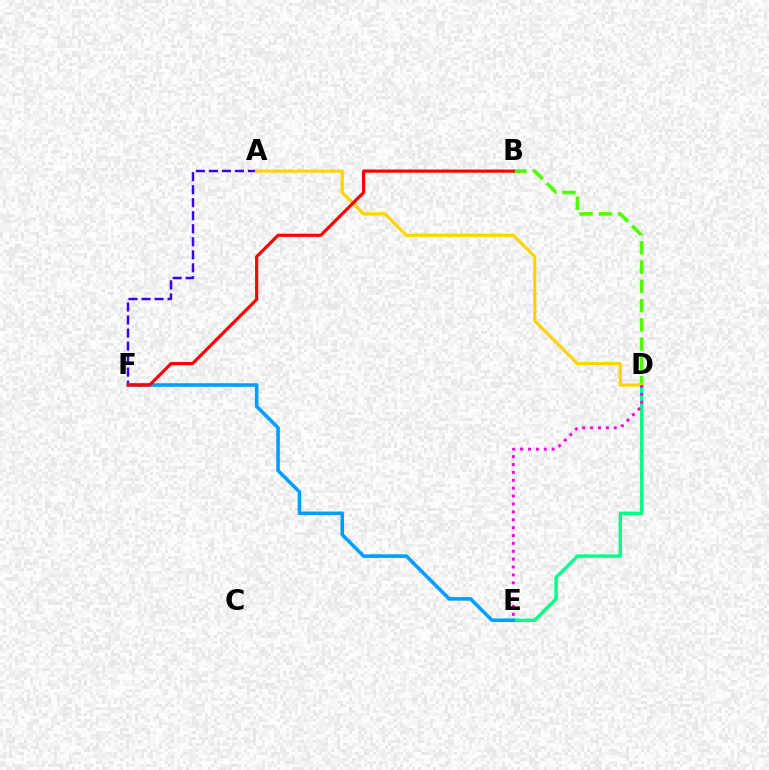{('B', 'D'): [{'color': '#4fff00', 'line_style': 'dashed', 'thickness': 2.62}], ('A', 'F'): [{'color': '#3700ff', 'line_style': 'dashed', 'thickness': 1.77}], ('D', 'E'): [{'color': '#00ff86', 'line_style': 'solid', 'thickness': 2.46}, {'color': '#ff00ed', 'line_style': 'dotted', 'thickness': 2.14}], ('A', 'D'): [{'color': '#ffd500', 'line_style': 'solid', 'thickness': 2.33}], ('E', 'F'): [{'color': '#009eff', 'line_style': 'solid', 'thickness': 2.58}], ('B', 'F'): [{'color': '#ff0000', 'line_style': 'solid', 'thickness': 2.27}]}